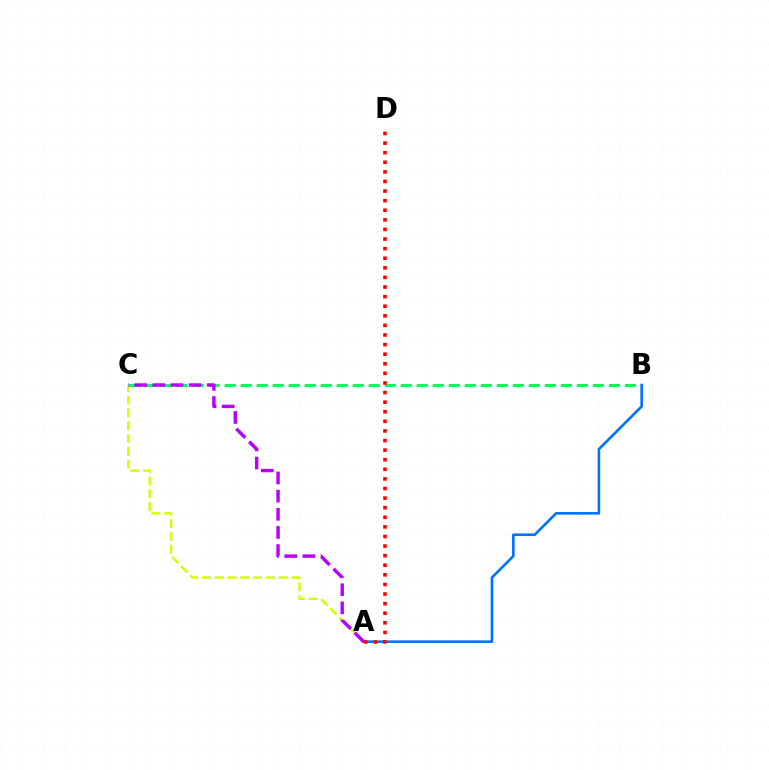{('A', 'C'): [{'color': '#d1ff00', 'line_style': 'dashed', 'thickness': 1.74}, {'color': '#b900ff', 'line_style': 'dashed', 'thickness': 2.47}], ('B', 'C'): [{'color': '#00ff5c', 'line_style': 'dashed', 'thickness': 2.18}], ('A', 'B'): [{'color': '#0074ff', 'line_style': 'solid', 'thickness': 1.89}], ('A', 'D'): [{'color': '#ff0000', 'line_style': 'dotted', 'thickness': 2.61}]}